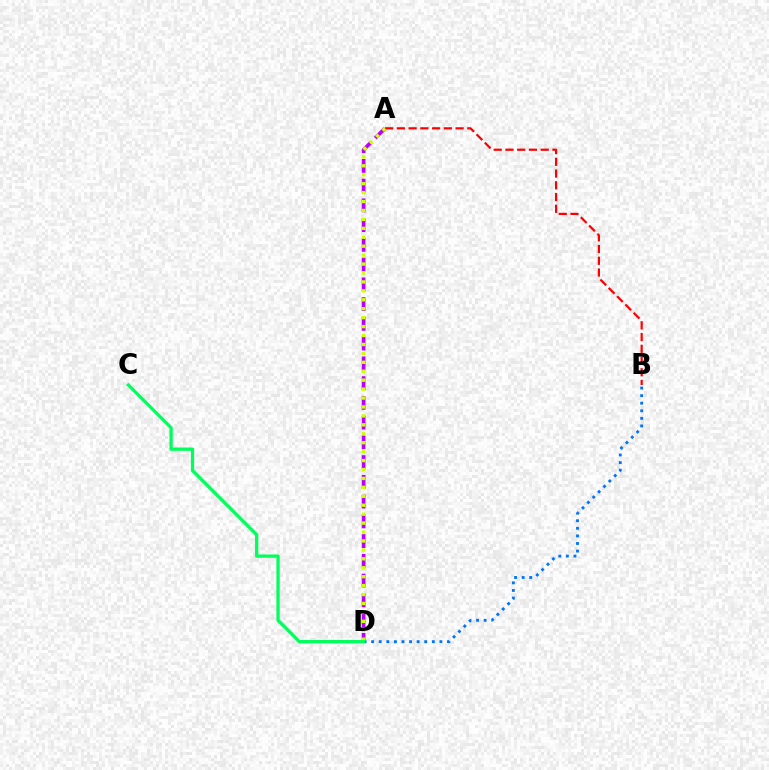{('A', 'B'): [{'color': '#ff0000', 'line_style': 'dashed', 'thickness': 1.6}], ('A', 'D'): [{'color': '#b900ff', 'line_style': 'dashed', 'thickness': 2.68}, {'color': '#d1ff00', 'line_style': 'dotted', 'thickness': 2.43}], ('B', 'D'): [{'color': '#0074ff', 'line_style': 'dotted', 'thickness': 2.06}], ('C', 'D'): [{'color': '#00ff5c', 'line_style': 'solid', 'thickness': 2.36}]}